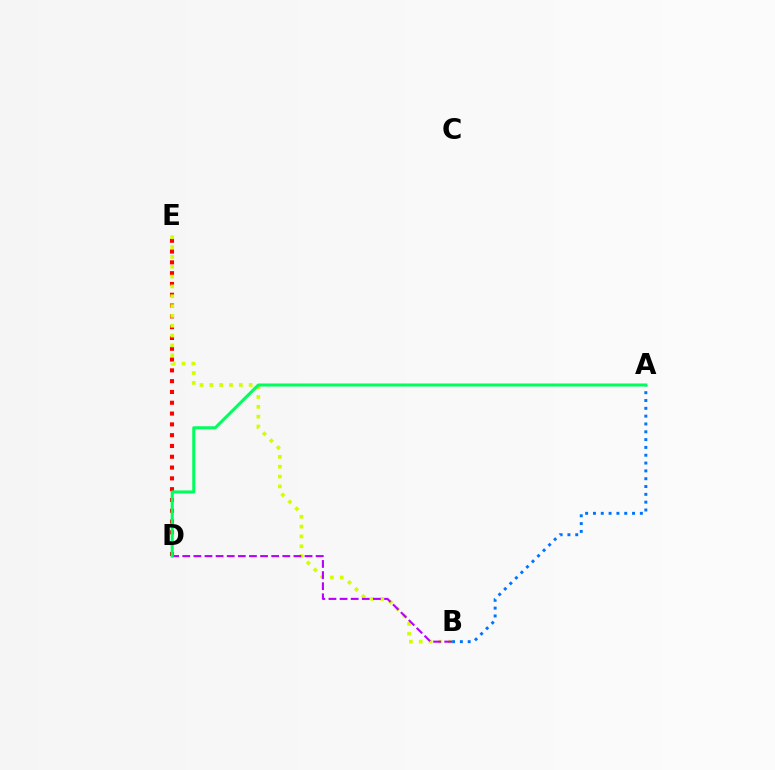{('A', 'B'): [{'color': '#0074ff', 'line_style': 'dotted', 'thickness': 2.12}], ('D', 'E'): [{'color': '#ff0000', 'line_style': 'dotted', 'thickness': 2.93}], ('B', 'E'): [{'color': '#d1ff00', 'line_style': 'dotted', 'thickness': 2.67}], ('B', 'D'): [{'color': '#b900ff', 'line_style': 'dashed', 'thickness': 1.51}], ('A', 'D'): [{'color': '#00ff5c', 'line_style': 'solid', 'thickness': 2.19}]}